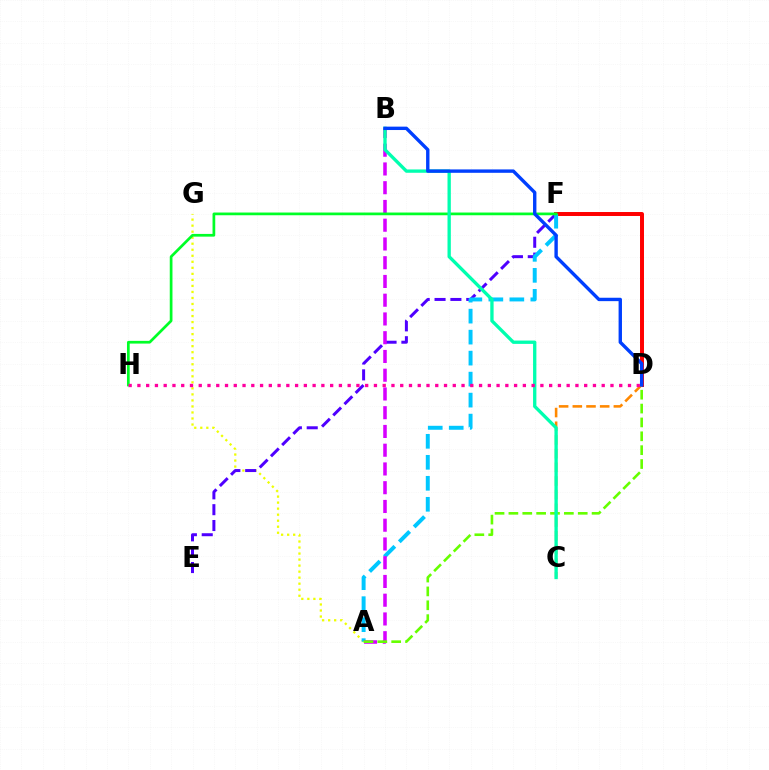{('A', 'G'): [{'color': '#eeff00', 'line_style': 'dotted', 'thickness': 1.64}], ('E', 'F'): [{'color': '#4f00ff', 'line_style': 'dashed', 'thickness': 2.15}], ('D', 'F'): [{'color': '#ff0000', 'line_style': 'solid', 'thickness': 2.86}], ('A', 'F'): [{'color': '#00c7ff', 'line_style': 'dashed', 'thickness': 2.85}], ('A', 'B'): [{'color': '#d600ff', 'line_style': 'dashed', 'thickness': 2.55}], ('F', 'H'): [{'color': '#00ff27', 'line_style': 'solid', 'thickness': 1.96}], ('C', 'D'): [{'color': '#ff8800', 'line_style': 'dashed', 'thickness': 1.86}], ('A', 'D'): [{'color': '#66ff00', 'line_style': 'dashed', 'thickness': 1.88}], ('B', 'C'): [{'color': '#00ffaf', 'line_style': 'solid', 'thickness': 2.39}], ('B', 'D'): [{'color': '#003fff', 'line_style': 'solid', 'thickness': 2.44}], ('D', 'H'): [{'color': '#ff00a0', 'line_style': 'dotted', 'thickness': 2.38}]}